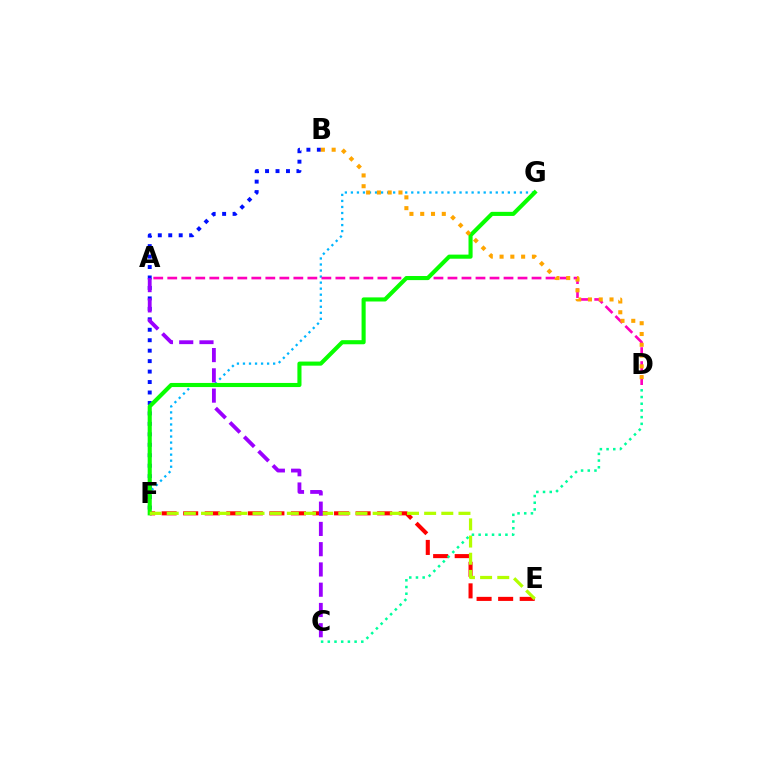{('F', 'G'): [{'color': '#00b5ff', 'line_style': 'dotted', 'thickness': 1.64}, {'color': '#08ff00', 'line_style': 'solid', 'thickness': 2.95}], ('B', 'F'): [{'color': '#0010ff', 'line_style': 'dotted', 'thickness': 2.84}], ('E', 'F'): [{'color': '#ff0000', 'line_style': 'dashed', 'thickness': 2.93}, {'color': '#b3ff00', 'line_style': 'dashed', 'thickness': 2.33}], ('A', 'D'): [{'color': '#ff00bd', 'line_style': 'dashed', 'thickness': 1.9}], ('C', 'D'): [{'color': '#00ff9d', 'line_style': 'dotted', 'thickness': 1.82}], ('B', 'D'): [{'color': '#ffa500', 'line_style': 'dotted', 'thickness': 2.93}], ('A', 'C'): [{'color': '#9b00ff', 'line_style': 'dashed', 'thickness': 2.75}]}